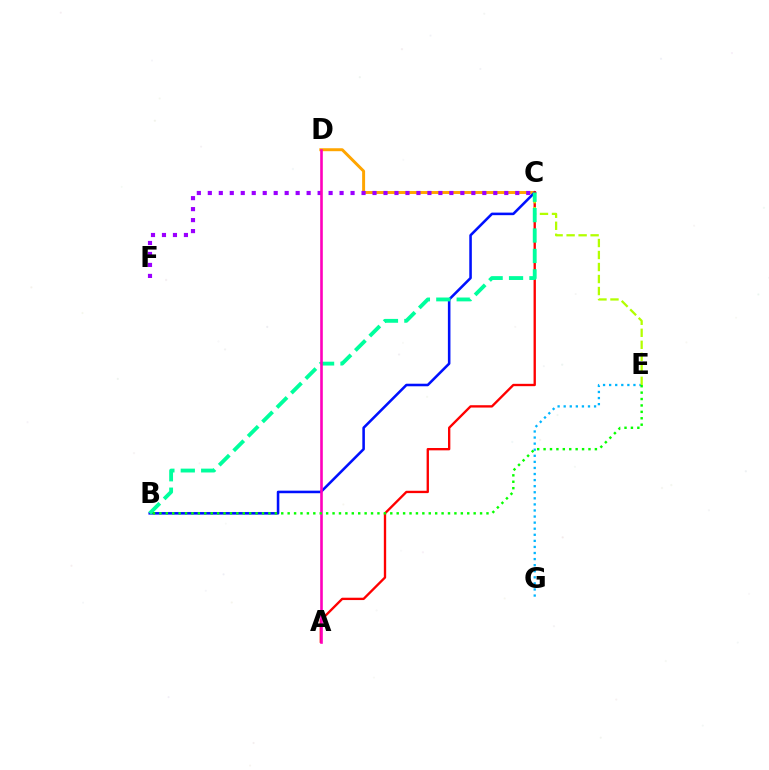{('C', 'D'): [{'color': '#ffa500', 'line_style': 'solid', 'thickness': 2.13}], ('C', 'F'): [{'color': '#9b00ff', 'line_style': 'dotted', 'thickness': 2.98}], ('B', 'C'): [{'color': '#0010ff', 'line_style': 'solid', 'thickness': 1.84}, {'color': '#00ff9d', 'line_style': 'dashed', 'thickness': 2.77}], ('A', 'C'): [{'color': '#ff0000', 'line_style': 'solid', 'thickness': 1.69}], ('E', 'G'): [{'color': '#00b5ff', 'line_style': 'dotted', 'thickness': 1.65}], ('C', 'E'): [{'color': '#b3ff00', 'line_style': 'dashed', 'thickness': 1.63}], ('A', 'D'): [{'color': '#ff00bd', 'line_style': 'solid', 'thickness': 1.89}], ('B', 'E'): [{'color': '#08ff00', 'line_style': 'dotted', 'thickness': 1.74}]}